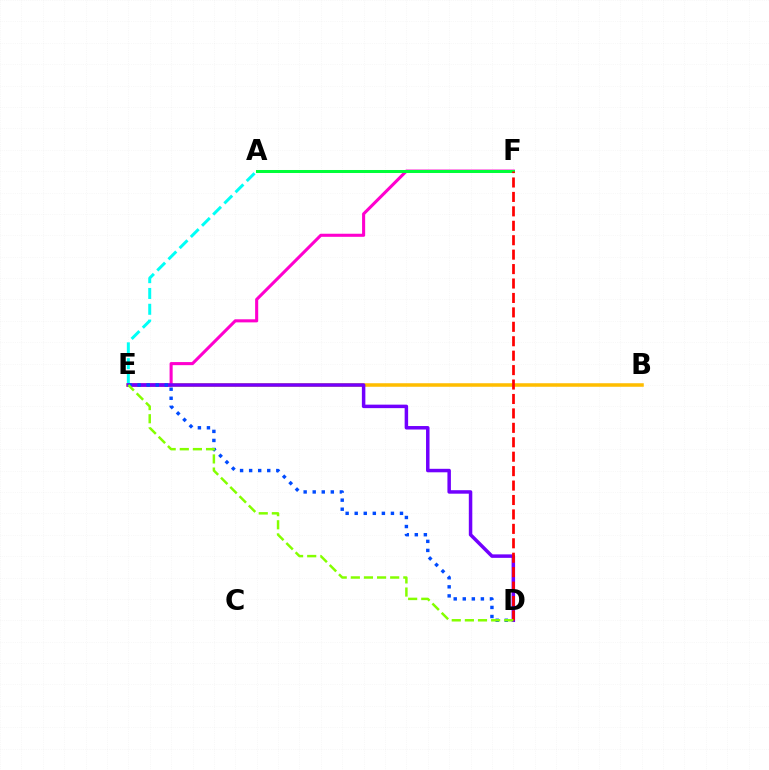{('B', 'E'): [{'color': '#ffbd00', 'line_style': 'solid', 'thickness': 2.54}], ('A', 'E'): [{'color': '#00fff6', 'line_style': 'dashed', 'thickness': 2.15}], ('E', 'F'): [{'color': '#ff00cf', 'line_style': 'solid', 'thickness': 2.22}], ('D', 'E'): [{'color': '#7200ff', 'line_style': 'solid', 'thickness': 2.51}, {'color': '#004bff', 'line_style': 'dotted', 'thickness': 2.46}, {'color': '#84ff00', 'line_style': 'dashed', 'thickness': 1.78}], ('A', 'F'): [{'color': '#00ff39', 'line_style': 'solid', 'thickness': 2.17}], ('D', 'F'): [{'color': '#ff0000', 'line_style': 'dashed', 'thickness': 1.96}]}